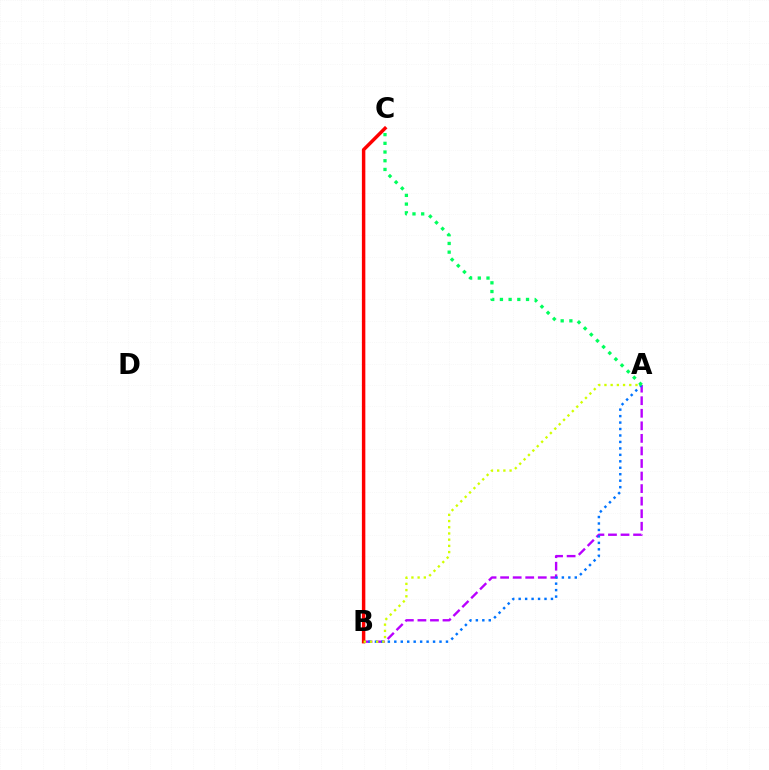{('A', 'B'): [{'color': '#b900ff', 'line_style': 'dashed', 'thickness': 1.71}, {'color': '#0074ff', 'line_style': 'dotted', 'thickness': 1.75}, {'color': '#d1ff00', 'line_style': 'dotted', 'thickness': 1.69}], ('A', 'C'): [{'color': '#00ff5c', 'line_style': 'dotted', 'thickness': 2.36}], ('B', 'C'): [{'color': '#ff0000', 'line_style': 'solid', 'thickness': 2.49}]}